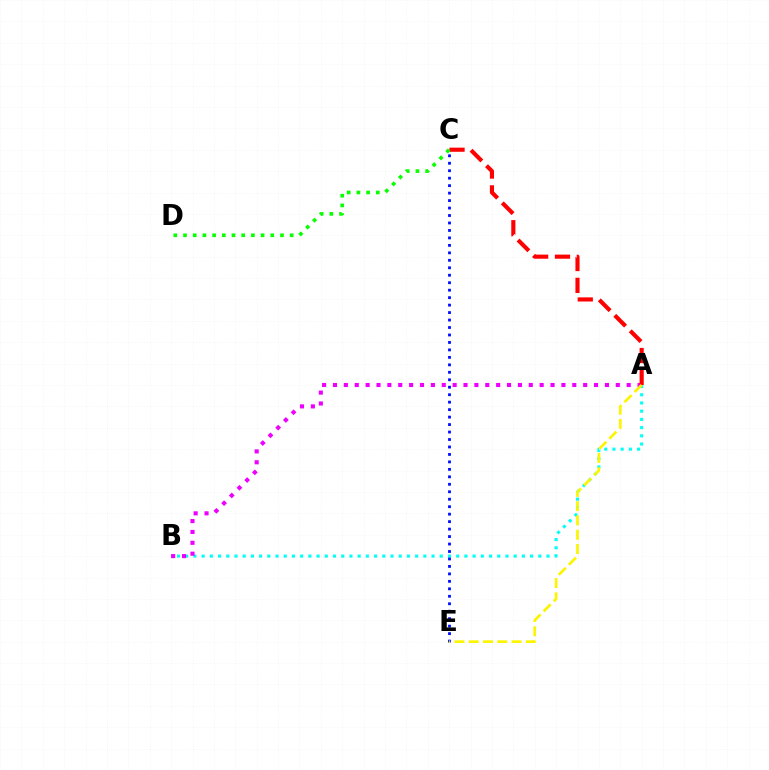{('A', 'B'): [{'color': '#00fff6', 'line_style': 'dotted', 'thickness': 2.23}, {'color': '#ee00ff', 'line_style': 'dotted', 'thickness': 2.96}], ('C', 'E'): [{'color': '#0010ff', 'line_style': 'dotted', 'thickness': 2.03}], ('A', 'C'): [{'color': '#ff0000', 'line_style': 'dashed', 'thickness': 2.97}], ('C', 'D'): [{'color': '#08ff00', 'line_style': 'dotted', 'thickness': 2.63}], ('A', 'E'): [{'color': '#fcf500', 'line_style': 'dashed', 'thickness': 1.94}]}